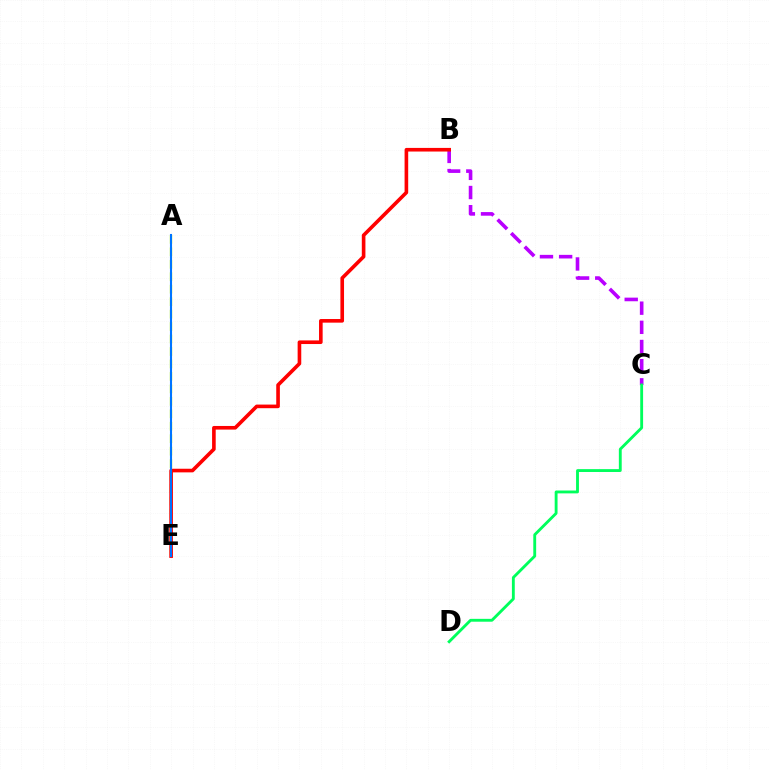{('B', 'C'): [{'color': '#b900ff', 'line_style': 'dashed', 'thickness': 2.6}], ('A', 'E'): [{'color': '#d1ff00', 'line_style': 'dashed', 'thickness': 1.69}, {'color': '#0074ff', 'line_style': 'solid', 'thickness': 1.51}], ('B', 'E'): [{'color': '#ff0000', 'line_style': 'solid', 'thickness': 2.61}], ('C', 'D'): [{'color': '#00ff5c', 'line_style': 'solid', 'thickness': 2.06}]}